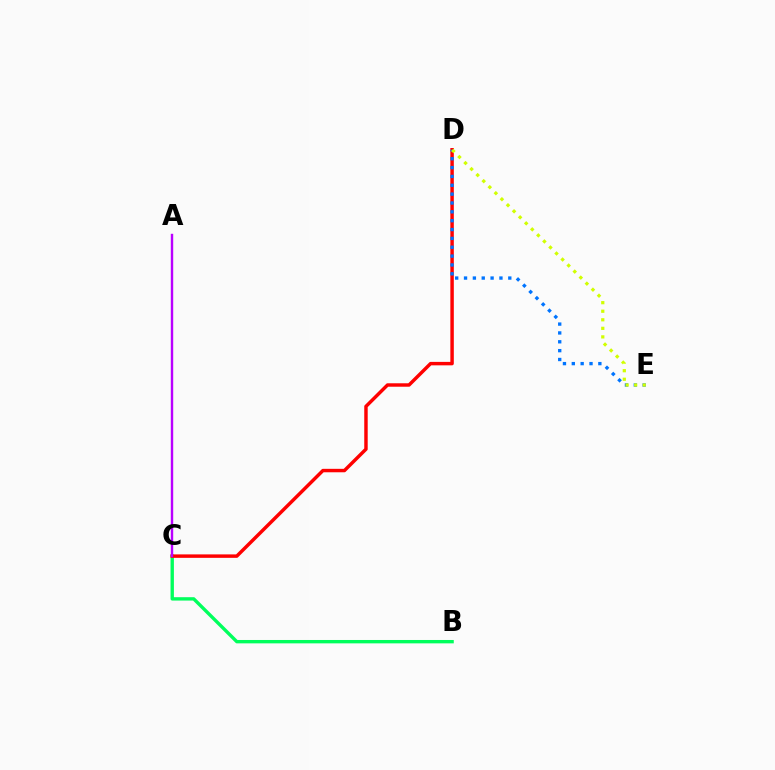{('B', 'C'): [{'color': '#00ff5c', 'line_style': 'solid', 'thickness': 2.43}], ('C', 'D'): [{'color': '#ff0000', 'line_style': 'solid', 'thickness': 2.48}], ('D', 'E'): [{'color': '#0074ff', 'line_style': 'dotted', 'thickness': 2.41}, {'color': '#d1ff00', 'line_style': 'dotted', 'thickness': 2.32}], ('A', 'C'): [{'color': '#b900ff', 'line_style': 'solid', 'thickness': 1.74}]}